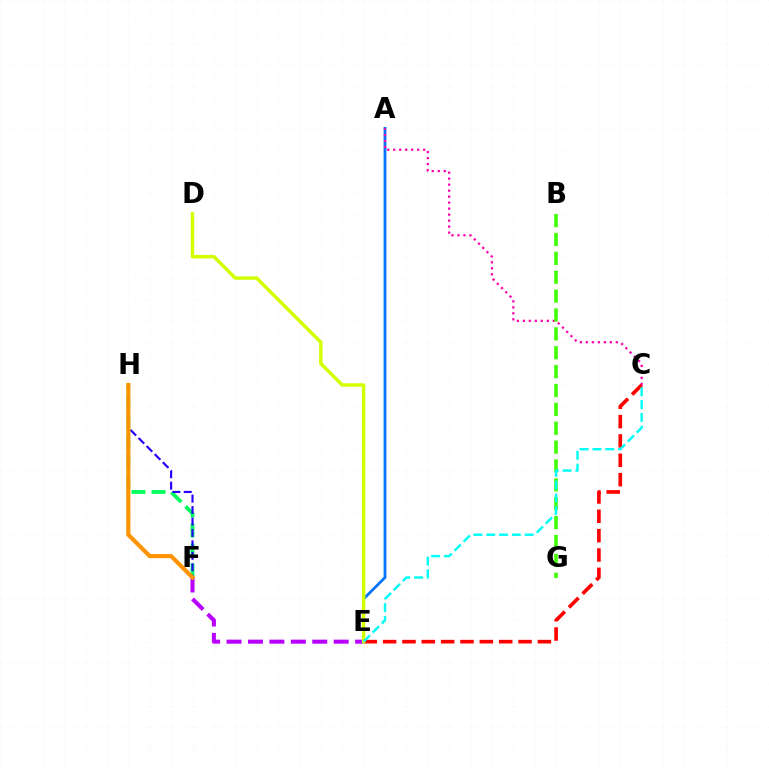{('A', 'E'): [{'color': '#0074ff', 'line_style': 'solid', 'thickness': 2.0}], ('A', 'C'): [{'color': '#ff00ac', 'line_style': 'dotted', 'thickness': 1.63}], ('C', 'E'): [{'color': '#ff0000', 'line_style': 'dashed', 'thickness': 2.63}, {'color': '#00fff6', 'line_style': 'dashed', 'thickness': 1.74}], ('B', 'G'): [{'color': '#3dff00', 'line_style': 'dashed', 'thickness': 2.56}], ('F', 'H'): [{'color': '#00ff5c', 'line_style': 'dashed', 'thickness': 2.72}, {'color': '#2500ff', 'line_style': 'dashed', 'thickness': 1.55}, {'color': '#ff9400', 'line_style': 'solid', 'thickness': 2.98}], ('E', 'F'): [{'color': '#b900ff', 'line_style': 'dashed', 'thickness': 2.91}], ('D', 'E'): [{'color': '#d1ff00', 'line_style': 'solid', 'thickness': 2.49}]}